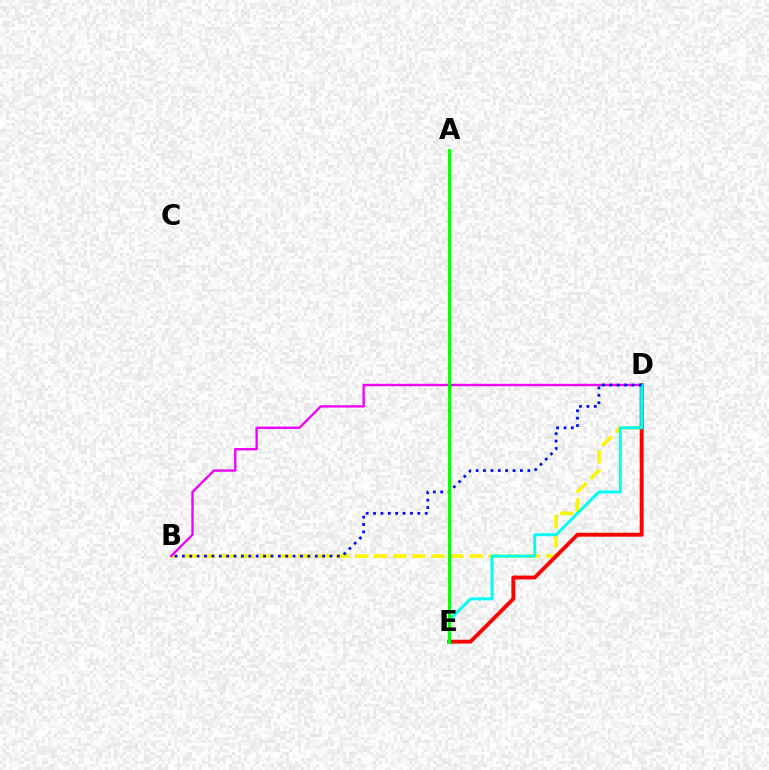{('B', 'D'): [{'color': '#fcf500', 'line_style': 'dashed', 'thickness': 2.59}, {'color': '#ee00ff', 'line_style': 'solid', 'thickness': 1.7}, {'color': '#0010ff', 'line_style': 'dotted', 'thickness': 2.01}], ('D', 'E'): [{'color': '#ff0000', 'line_style': 'solid', 'thickness': 2.8}, {'color': '#00fff6', 'line_style': 'solid', 'thickness': 2.15}], ('A', 'E'): [{'color': '#08ff00', 'line_style': 'solid', 'thickness': 2.09}]}